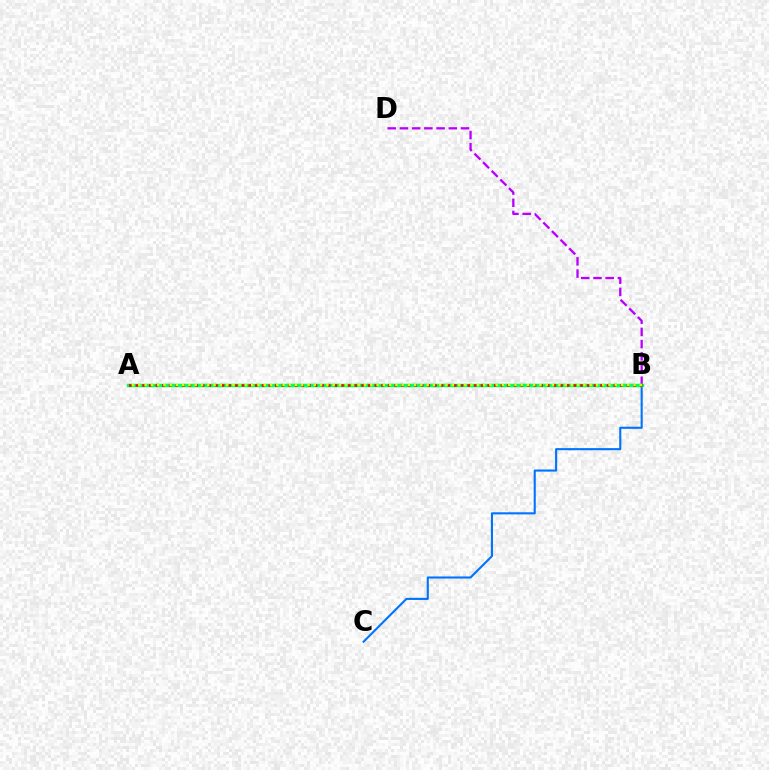{('B', 'C'): [{'color': '#0074ff', 'line_style': 'solid', 'thickness': 1.51}], ('B', 'D'): [{'color': '#b900ff', 'line_style': 'dashed', 'thickness': 1.66}], ('A', 'B'): [{'color': '#00ff5c', 'line_style': 'solid', 'thickness': 2.51}, {'color': '#ff0000', 'line_style': 'dotted', 'thickness': 1.8}, {'color': '#d1ff00', 'line_style': 'dotted', 'thickness': 1.7}]}